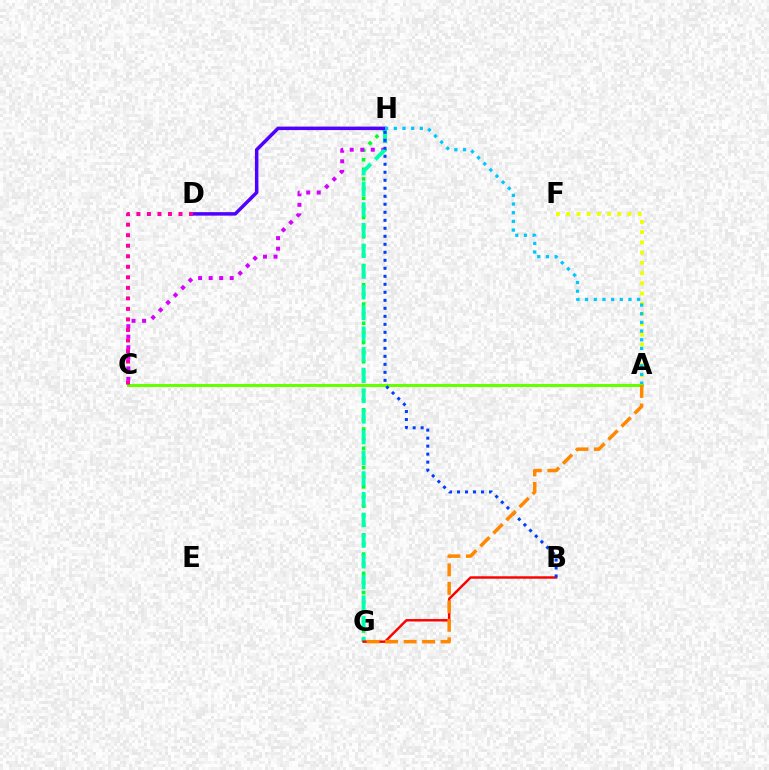{('G', 'H'): [{'color': '#00ff27', 'line_style': 'dotted', 'thickness': 2.61}, {'color': '#00ffaf', 'line_style': 'dashed', 'thickness': 2.81}], ('C', 'H'): [{'color': '#d600ff', 'line_style': 'dotted', 'thickness': 2.86}], ('A', 'F'): [{'color': '#eeff00', 'line_style': 'dotted', 'thickness': 2.78}], ('B', 'G'): [{'color': '#ff0000', 'line_style': 'solid', 'thickness': 1.76}], ('D', 'H'): [{'color': '#4f00ff', 'line_style': 'solid', 'thickness': 2.51}], ('A', 'H'): [{'color': '#00c7ff', 'line_style': 'dotted', 'thickness': 2.36}], ('A', 'C'): [{'color': '#66ff00', 'line_style': 'solid', 'thickness': 2.2}], ('B', 'H'): [{'color': '#003fff', 'line_style': 'dotted', 'thickness': 2.17}], ('C', 'D'): [{'color': '#ff00a0', 'line_style': 'dotted', 'thickness': 2.86}], ('A', 'G'): [{'color': '#ff8800', 'line_style': 'dashed', 'thickness': 2.51}]}